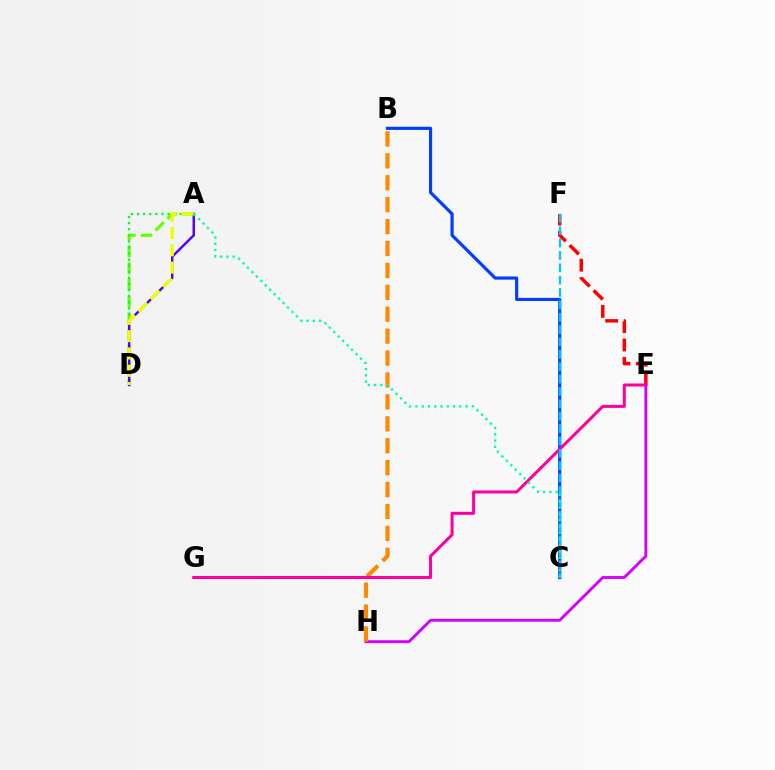{('E', 'F'): [{'color': '#ff0000', 'line_style': 'dashed', 'thickness': 2.5}], ('E', 'H'): [{'color': '#d600ff', 'line_style': 'solid', 'thickness': 2.08}], ('B', 'C'): [{'color': '#003fff', 'line_style': 'solid', 'thickness': 2.28}], ('A', 'D'): [{'color': '#66ff00', 'line_style': 'dashed', 'thickness': 2.27}, {'color': '#00ff27', 'line_style': 'dotted', 'thickness': 1.65}, {'color': '#4f00ff', 'line_style': 'solid', 'thickness': 1.75}, {'color': '#eeff00', 'line_style': 'dashed', 'thickness': 2.35}], ('B', 'H'): [{'color': '#ff8800', 'line_style': 'dashed', 'thickness': 2.98}], ('E', 'G'): [{'color': '#ff00a0', 'line_style': 'solid', 'thickness': 2.17}], ('C', 'F'): [{'color': '#00c7ff', 'line_style': 'dashed', 'thickness': 1.68}], ('A', 'C'): [{'color': '#00ffaf', 'line_style': 'dotted', 'thickness': 1.7}]}